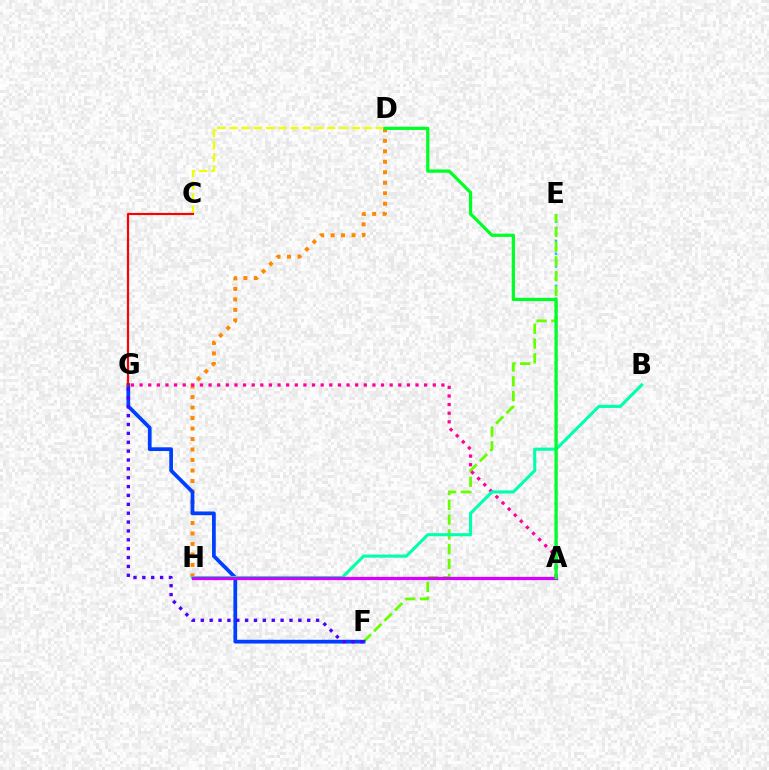{('D', 'H'): [{'color': '#ff8800', 'line_style': 'dotted', 'thickness': 2.85}], ('A', 'E'): [{'color': '#00c7ff', 'line_style': 'dotted', 'thickness': 1.74}], ('E', 'F'): [{'color': '#66ff00', 'line_style': 'dashed', 'thickness': 2.01}], ('C', 'D'): [{'color': '#eeff00', 'line_style': 'dashed', 'thickness': 1.66}], ('F', 'G'): [{'color': '#003fff', 'line_style': 'solid', 'thickness': 2.69}, {'color': '#4f00ff', 'line_style': 'dotted', 'thickness': 2.41}], ('A', 'G'): [{'color': '#ff00a0', 'line_style': 'dotted', 'thickness': 2.34}], ('B', 'H'): [{'color': '#00ffaf', 'line_style': 'solid', 'thickness': 2.23}], ('A', 'H'): [{'color': '#d600ff', 'line_style': 'solid', 'thickness': 2.34}], ('C', 'G'): [{'color': '#ff0000', 'line_style': 'solid', 'thickness': 1.56}], ('A', 'D'): [{'color': '#00ff27', 'line_style': 'solid', 'thickness': 2.34}]}